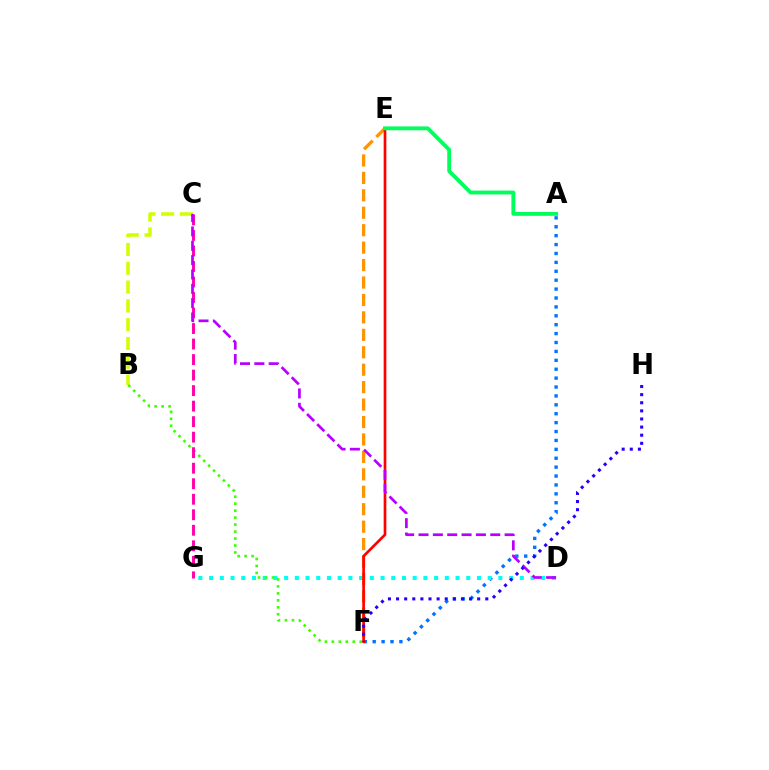{('A', 'F'): [{'color': '#0074ff', 'line_style': 'dotted', 'thickness': 2.42}], ('D', 'G'): [{'color': '#00fff6', 'line_style': 'dotted', 'thickness': 2.91}], ('E', 'F'): [{'color': '#ff9400', 'line_style': 'dashed', 'thickness': 2.37}, {'color': '#ff0000', 'line_style': 'solid', 'thickness': 1.92}], ('B', 'C'): [{'color': '#d1ff00', 'line_style': 'dashed', 'thickness': 2.55}], ('B', 'F'): [{'color': '#3dff00', 'line_style': 'dotted', 'thickness': 1.89}], ('C', 'G'): [{'color': '#ff00ac', 'line_style': 'dashed', 'thickness': 2.11}], ('C', 'D'): [{'color': '#b900ff', 'line_style': 'dashed', 'thickness': 1.95}], ('A', 'E'): [{'color': '#00ff5c', 'line_style': 'solid', 'thickness': 2.78}], ('F', 'H'): [{'color': '#2500ff', 'line_style': 'dotted', 'thickness': 2.2}]}